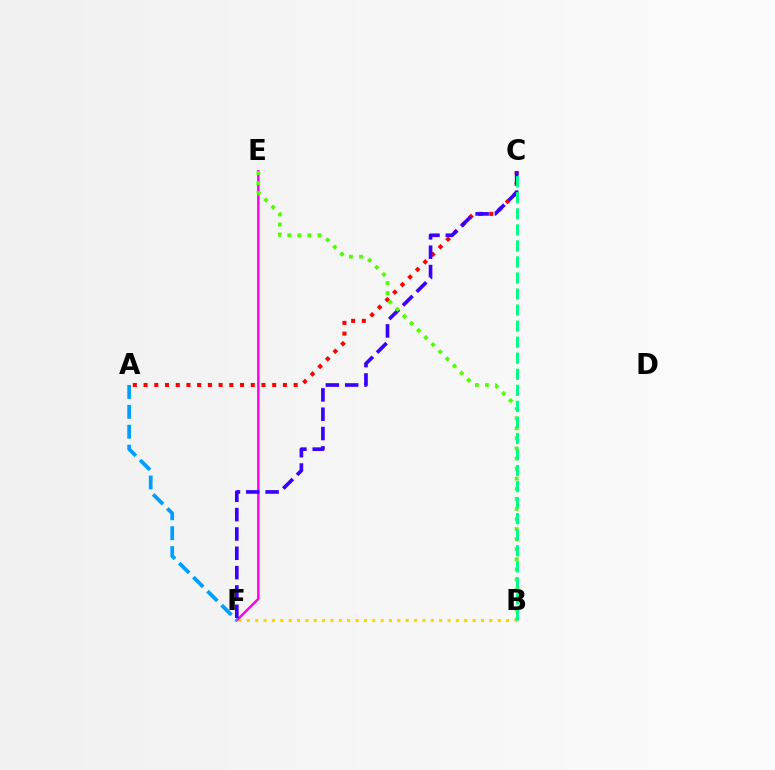{('B', 'F'): [{'color': '#ffd500', 'line_style': 'dotted', 'thickness': 2.27}], ('A', 'C'): [{'color': '#ff0000', 'line_style': 'dotted', 'thickness': 2.91}], ('E', 'F'): [{'color': '#ff00ed', 'line_style': 'solid', 'thickness': 1.76}], ('C', 'F'): [{'color': '#3700ff', 'line_style': 'dashed', 'thickness': 2.63}], ('A', 'F'): [{'color': '#009eff', 'line_style': 'dashed', 'thickness': 2.7}], ('B', 'E'): [{'color': '#4fff00', 'line_style': 'dotted', 'thickness': 2.74}], ('B', 'C'): [{'color': '#00ff86', 'line_style': 'dashed', 'thickness': 2.18}]}